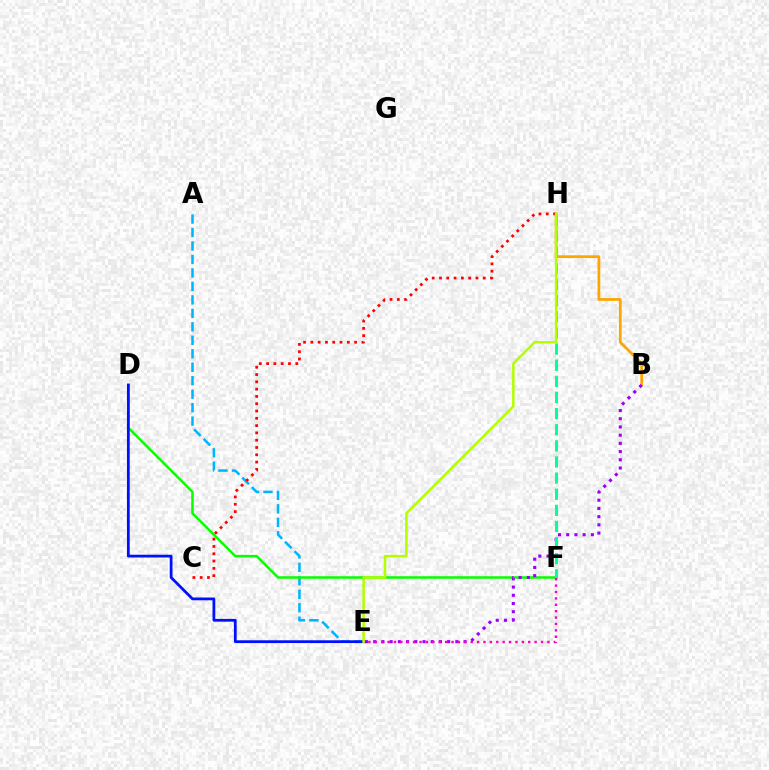{('A', 'E'): [{'color': '#00b5ff', 'line_style': 'dashed', 'thickness': 1.83}], ('D', 'F'): [{'color': '#08ff00', 'line_style': 'solid', 'thickness': 1.82}], ('B', 'H'): [{'color': '#ffa500', 'line_style': 'solid', 'thickness': 1.98}], ('B', 'E'): [{'color': '#9b00ff', 'line_style': 'dotted', 'thickness': 2.23}], ('C', 'H'): [{'color': '#ff0000', 'line_style': 'dotted', 'thickness': 1.98}], ('F', 'H'): [{'color': '#00ff9d', 'line_style': 'dashed', 'thickness': 2.19}], ('D', 'E'): [{'color': '#0010ff', 'line_style': 'solid', 'thickness': 1.99}], ('E', 'F'): [{'color': '#ff00bd', 'line_style': 'dotted', 'thickness': 1.74}], ('E', 'H'): [{'color': '#b3ff00', 'line_style': 'solid', 'thickness': 1.82}]}